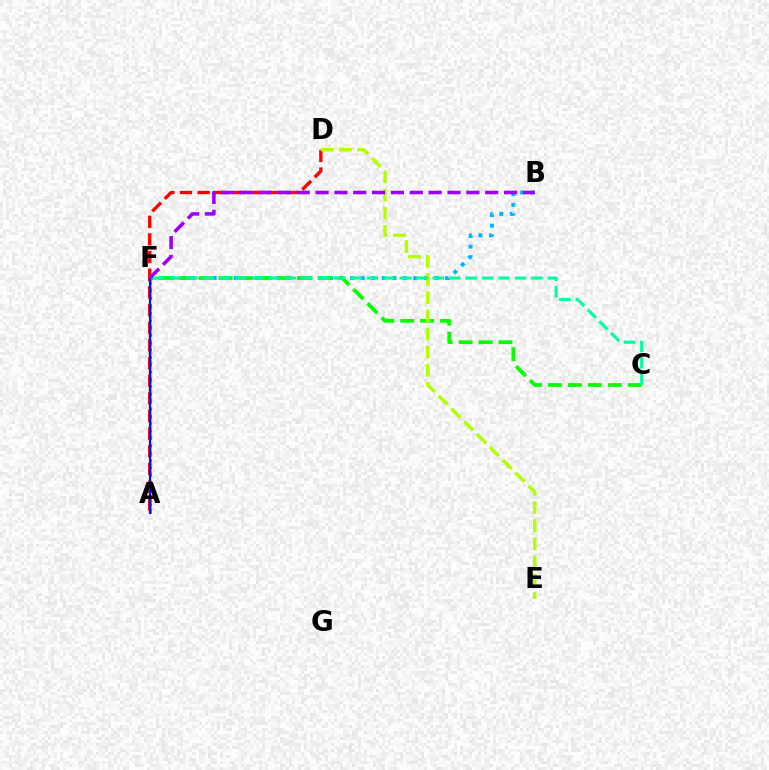{('B', 'F'): [{'color': '#00b5ff', 'line_style': 'dotted', 'thickness': 2.87}, {'color': '#9b00ff', 'line_style': 'dashed', 'thickness': 2.56}], ('A', 'F'): [{'color': '#ffa500', 'line_style': 'dotted', 'thickness': 2.5}, {'color': '#ff00bd', 'line_style': 'dotted', 'thickness': 2.0}, {'color': '#0010ff', 'line_style': 'solid', 'thickness': 1.57}], ('A', 'D'): [{'color': '#ff0000', 'line_style': 'dashed', 'thickness': 2.4}], ('C', 'F'): [{'color': '#08ff00', 'line_style': 'dashed', 'thickness': 2.71}, {'color': '#00ff9d', 'line_style': 'dashed', 'thickness': 2.23}], ('D', 'E'): [{'color': '#b3ff00', 'line_style': 'dashed', 'thickness': 2.47}]}